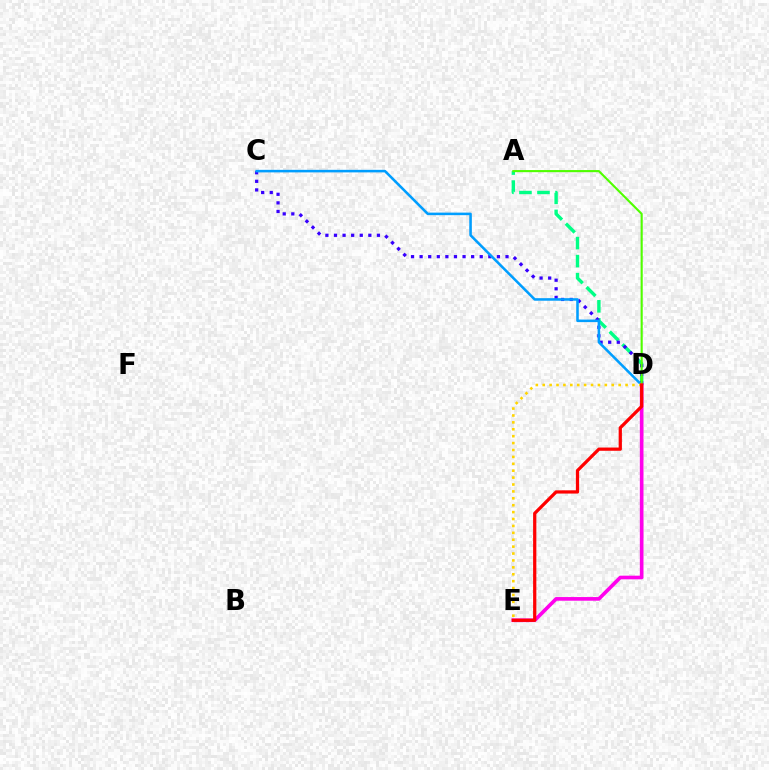{('A', 'D'): [{'color': '#00ff86', 'line_style': 'dashed', 'thickness': 2.45}, {'color': '#4fff00', 'line_style': 'solid', 'thickness': 1.53}], ('C', 'D'): [{'color': '#3700ff', 'line_style': 'dotted', 'thickness': 2.33}, {'color': '#009eff', 'line_style': 'solid', 'thickness': 1.84}], ('D', 'E'): [{'color': '#ff00ed', 'line_style': 'solid', 'thickness': 2.63}, {'color': '#ffd500', 'line_style': 'dotted', 'thickness': 1.88}, {'color': '#ff0000', 'line_style': 'solid', 'thickness': 2.33}]}